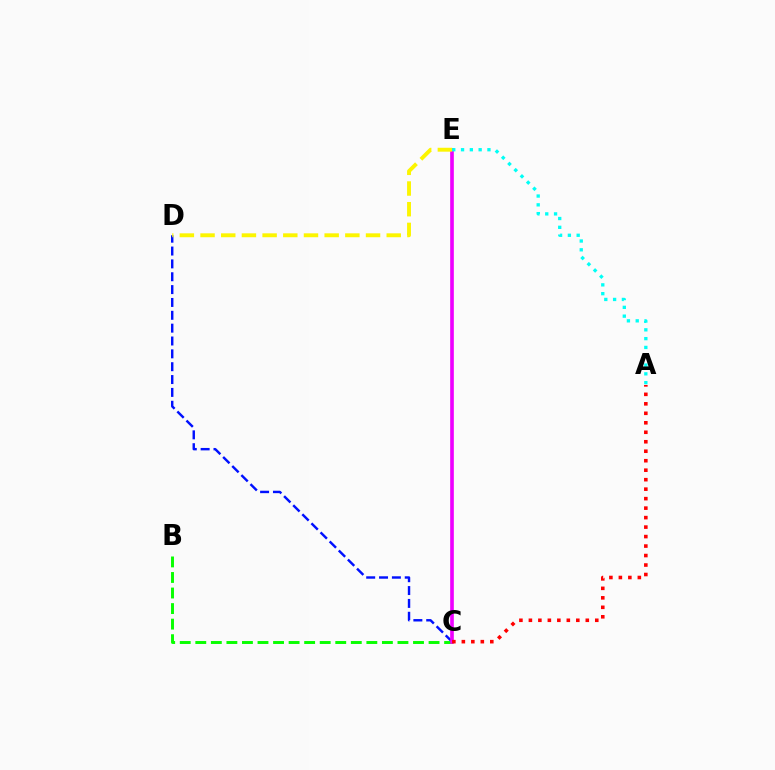{('C', 'D'): [{'color': '#0010ff', 'line_style': 'dashed', 'thickness': 1.75}], ('B', 'C'): [{'color': '#08ff00', 'line_style': 'dashed', 'thickness': 2.11}], ('C', 'E'): [{'color': '#ee00ff', 'line_style': 'solid', 'thickness': 2.63}], ('A', 'C'): [{'color': '#ff0000', 'line_style': 'dotted', 'thickness': 2.58}], ('A', 'E'): [{'color': '#00fff6', 'line_style': 'dotted', 'thickness': 2.39}], ('D', 'E'): [{'color': '#fcf500', 'line_style': 'dashed', 'thickness': 2.81}]}